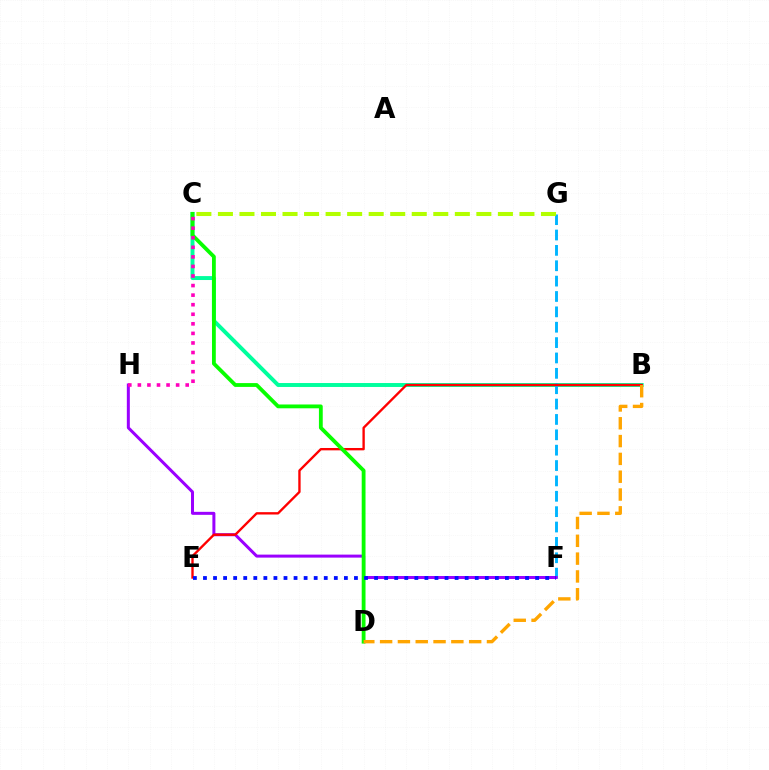{('B', 'C'): [{'color': '#00ff9d', 'line_style': 'solid', 'thickness': 2.84}], ('F', 'G'): [{'color': '#00b5ff', 'line_style': 'dashed', 'thickness': 2.09}], ('F', 'H'): [{'color': '#9b00ff', 'line_style': 'solid', 'thickness': 2.16}], ('B', 'E'): [{'color': '#ff0000', 'line_style': 'solid', 'thickness': 1.69}], ('C', 'D'): [{'color': '#08ff00', 'line_style': 'solid', 'thickness': 2.74}], ('E', 'F'): [{'color': '#0010ff', 'line_style': 'dotted', 'thickness': 2.73}], ('C', 'H'): [{'color': '#ff00bd', 'line_style': 'dotted', 'thickness': 2.6}], ('C', 'G'): [{'color': '#b3ff00', 'line_style': 'dashed', 'thickness': 2.93}], ('B', 'D'): [{'color': '#ffa500', 'line_style': 'dashed', 'thickness': 2.42}]}